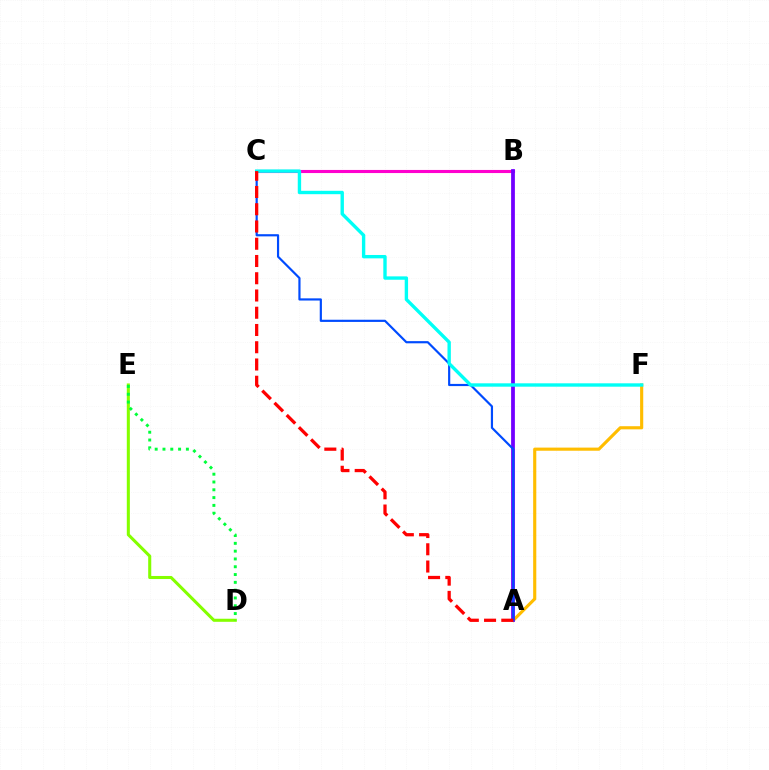{('B', 'C'): [{'color': '#ff00cf', 'line_style': 'solid', 'thickness': 2.23}], ('A', 'F'): [{'color': '#ffbd00', 'line_style': 'solid', 'thickness': 2.26}], ('A', 'B'): [{'color': '#7200ff', 'line_style': 'solid', 'thickness': 2.72}], ('A', 'C'): [{'color': '#004bff', 'line_style': 'solid', 'thickness': 1.57}, {'color': '#ff0000', 'line_style': 'dashed', 'thickness': 2.34}], ('D', 'E'): [{'color': '#84ff00', 'line_style': 'solid', 'thickness': 2.21}, {'color': '#00ff39', 'line_style': 'dotted', 'thickness': 2.12}], ('C', 'F'): [{'color': '#00fff6', 'line_style': 'solid', 'thickness': 2.43}]}